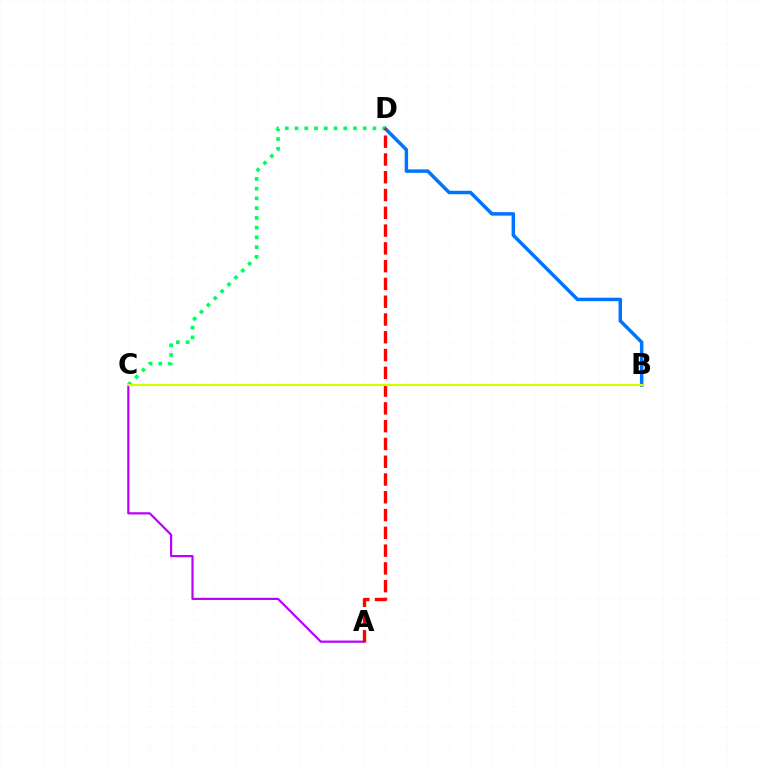{('A', 'C'): [{'color': '#b900ff', 'line_style': 'solid', 'thickness': 1.58}], ('B', 'D'): [{'color': '#0074ff', 'line_style': 'solid', 'thickness': 2.51}], ('C', 'D'): [{'color': '#00ff5c', 'line_style': 'dotted', 'thickness': 2.65}], ('A', 'D'): [{'color': '#ff0000', 'line_style': 'dashed', 'thickness': 2.42}], ('B', 'C'): [{'color': '#d1ff00', 'line_style': 'solid', 'thickness': 1.57}]}